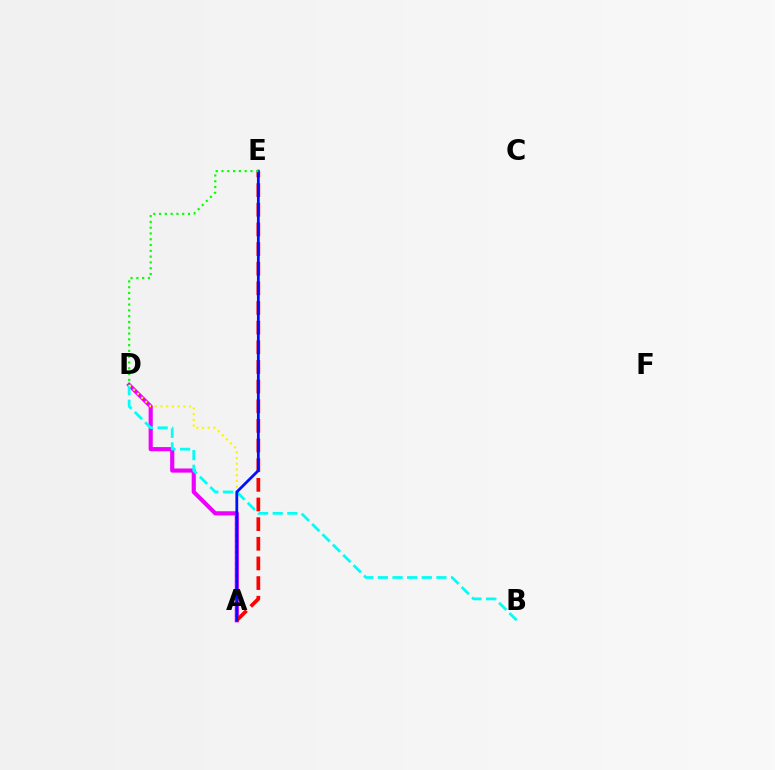{('A', 'D'): [{'color': '#ee00ff', 'line_style': 'solid', 'thickness': 2.99}, {'color': '#fcf500', 'line_style': 'dotted', 'thickness': 1.55}], ('B', 'D'): [{'color': '#00fff6', 'line_style': 'dashed', 'thickness': 1.99}], ('A', 'E'): [{'color': '#ff0000', 'line_style': 'dashed', 'thickness': 2.67}, {'color': '#0010ff', 'line_style': 'solid', 'thickness': 2.01}], ('D', 'E'): [{'color': '#08ff00', 'line_style': 'dotted', 'thickness': 1.57}]}